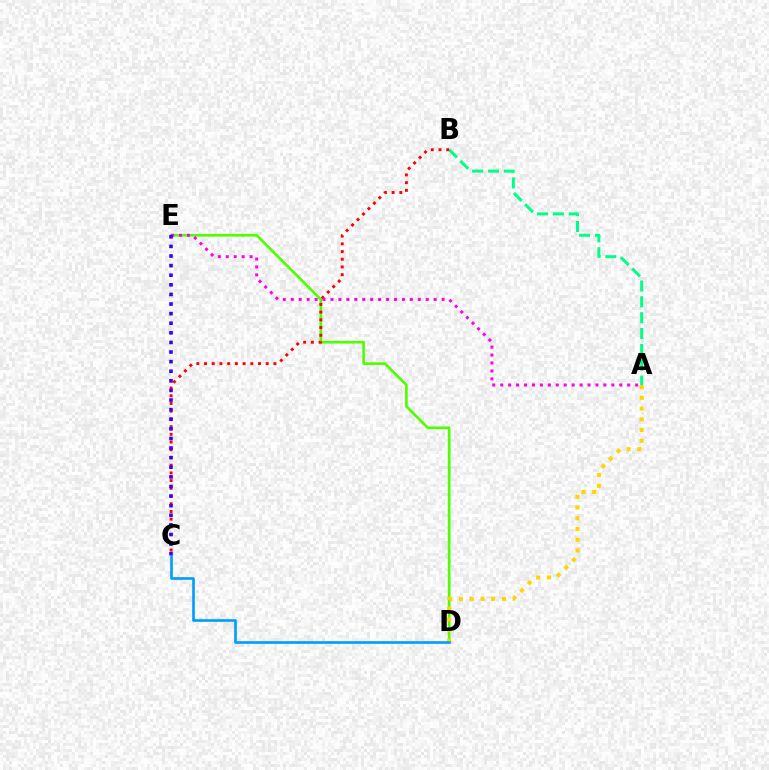{('D', 'E'): [{'color': '#4fff00', 'line_style': 'solid', 'thickness': 1.92}], ('A', 'D'): [{'color': '#ffd500', 'line_style': 'dotted', 'thickness': 2.92}], ('A', 'B'): [{'color': '#00ff86', 'line_style': 'dashed', 'thickness': 2.16}], ('B', 'C'): [{'color': '#ff0000', 'line_style': 'dotted', 'thickness': 2.1}], ('A', 'E'): [{'color': '#ff00ed', 'line_style': 'dotted', 'thickness': 2.16}], ('C', 'E'): [{'color': '#3700ff', 'line_style': 'dotted', 'thickness': 2.61}], ('C', 'D'): [{'color': '#009eff', 'line_style': 'solid', 'thickness': 1.91}]}